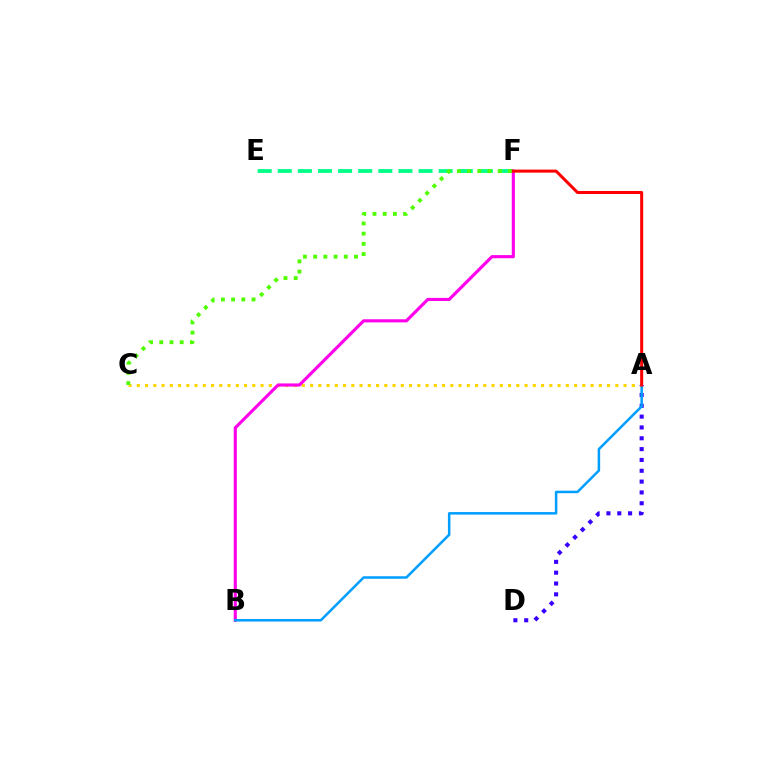{('A', 'D'): [{'color': '#3700ff', 'line_style': 'dotted', 'thickness': 2.94}], ('A', 'C'): [{'color': '#ffd500', 'line_style': 'dotted', 'thickness': 2.24}], ('E', 'F'): [{'color': '#00ff86', 'line_style': 'dashed', 'thickness': 2.73}], ('B', 'F'): [{'color': '#ff00ed', 'line_style': 'solid', 'thickness': 2.25}], ('A', 'B'): [{'color': '#009eff', 'line_style': 'solid', 'thickness': 1.81}], ('C', 'F'): [{'color': '#4fff00', 'line_style': 'dotted', 'thickness': 2.77}], ('A', 'F'): [{'color': '#ff0000', 'line_style': 'solid', 'thickness': 2.18}]}